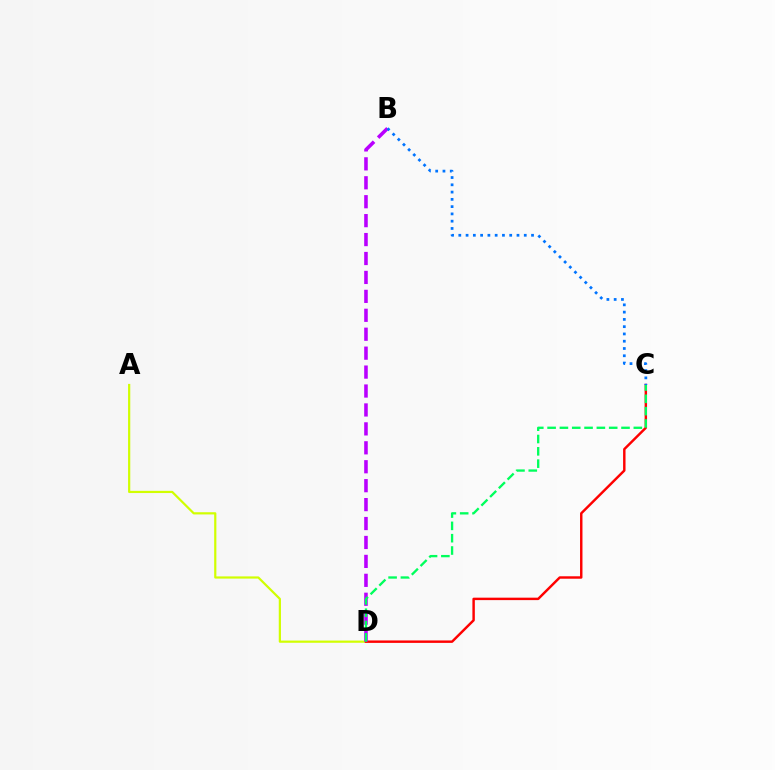{('A', 'D'): [{'color': '#d1ff00', 'line_style': 'solid', 'thickness': 1.59}], ('C', 'D'): [{'color': '#ff0000', 'line_style': 'solid', 'thickness': 1.76}, {'color': '#00ff5c', 'line_style': 'dashed', 'thickness': 1.67}], ('B', 'D'): [{'color': '#b900ff', 'line_style': 'dashed', 'thickness': 2.57}], ('B', 'C'): [{'color': '#0074ff', 'line_style': 'dotted', 'thickness': 1.98}]}